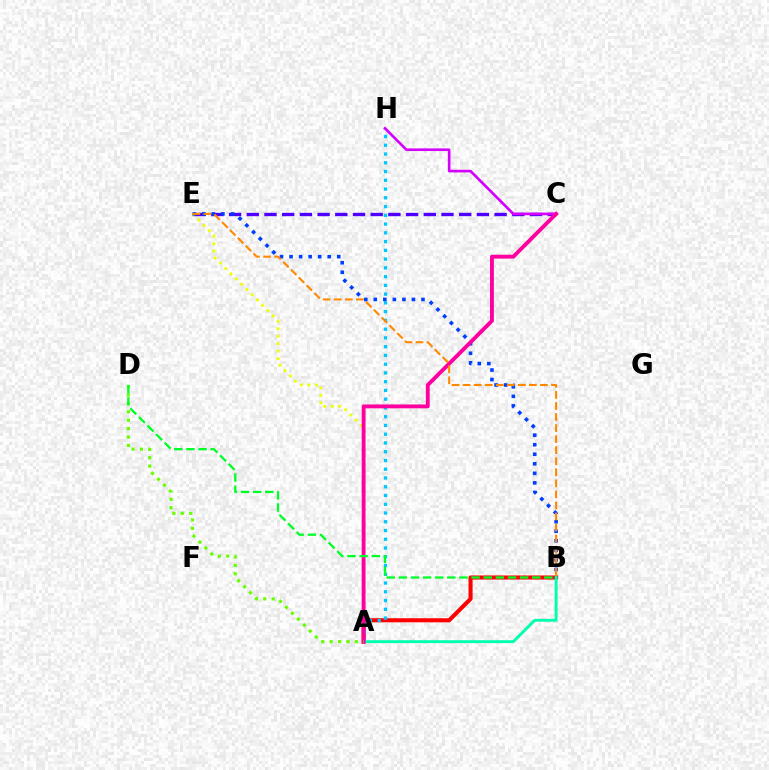{('C', 'E'): [{'color': '#4f00ff', 'line_style': 'dashed', 'thickness': 2.4}], ('A', 'B'): [{'color': '#ff0000', 'line_style': 'solid', 'thickness': 2.94}, {'color': '#00ffaf', 'line_style': 'solid', 'thickness': 2.09}], ('A', 'H'): [{'color': '#00c7ff', 'line_style': 'dotted', 'thickness': 2.38}], ('A', 'E'): [{'color': '#eeff00', 'line_style': 'dotted', 'thickness': 2.02}], ('C', 'H'): [{'color': '#d600ff', 'line_style': 'solid', 'thickness': 1.91}], ('B', 'E'): [{'color': '#003fff', 'line_style': 'dotted', 'thickness': 2.59}, {'color': '#ff8800', 'line_style': 'dashed', 'thickness': 1.5}], ('A', 'C'): [{'color': '#ff00a0', 'line_style': 'solid', 'thickness': 2.79}], ('A', 'D'): [{'color': '#66ff00', 'line_style': 'dotted', 'thickness': 2.28}], ('B', 'D'): [{'color': '#00ff27', 'line_style': 'dashed', 'thickness': 1.65}]}